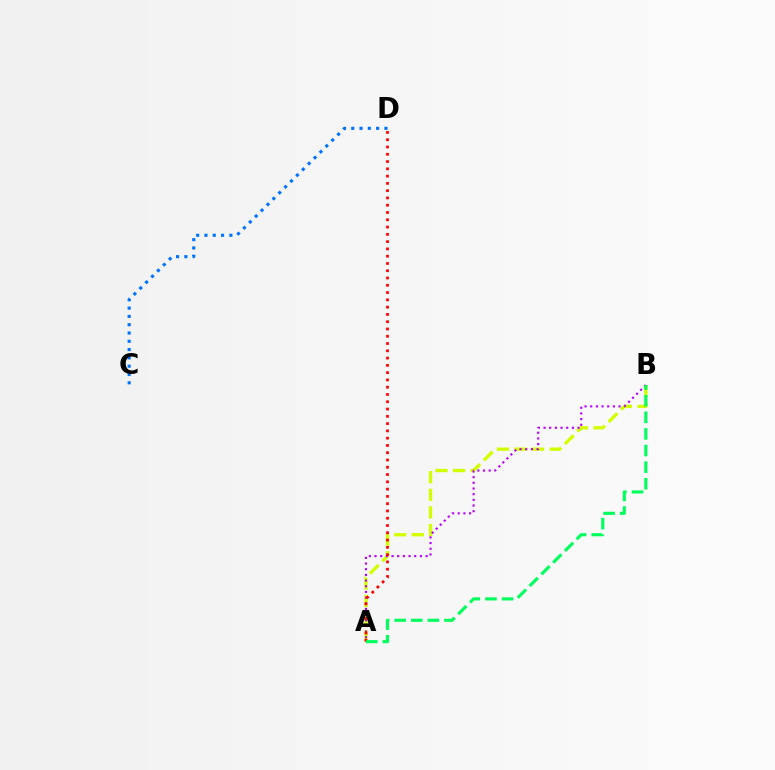{('A', 'B'): [{'color': '#d1ff00', 'line_style': 'dashed', 'thickness': 2.39}, {'color': '#b900ff', 'line_style': 'dotted', 'thickness': 1.54}, {'color': '#00ff5c', 'line_style': 'dashed', 'thickness': 2.25}], ('A', 'D'): [{'color': '#ff0000', 'line_style': 'dotted', 'thickness': 1.98}], ('C', 'D'): [{'color': '#0074ff', 'line_style': 'dotted', 'thickness': 2.25}]}